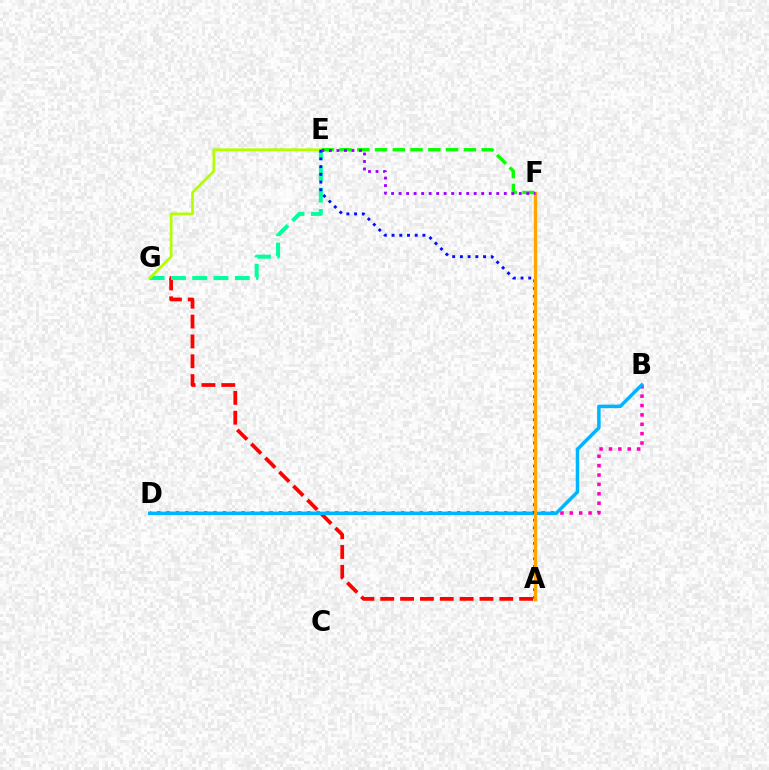{('A', 'G'): [{'color': '#ff0000', 'line_style': 'dashed', 'thickness': 2.7}], ('E', 'F'): [{'color': '#08ff00', 'line_style': 'dashed', 'thickness': 2.41}, {'color': '#9b00ff', 'line_style': 'dotted', 'thickness': 2.04}], ('E', 'G'): [{'color': '#00ff9d', 'line_style': 'dashed', 'thickness': 2.89}, {'color': '#b3ff00', 'line_style': 'solid', 'thickness': 1.96}], ('B', 'D'): [{'color': '#ff00bd', 'line_style': 'dotted', 'thickness': 2.55}, {'color': '#00b5ff', 'line_style': 'solid', 'thickness': 2.52}], ('A', 'E'): [{'color': '#0010ff', 'line_style': 'dotted', 'thickness': 2.1}], ('A', 'F'): [{'color': '#ffa500', 'line_style': 'solid', 'thickness': 2.4}]}